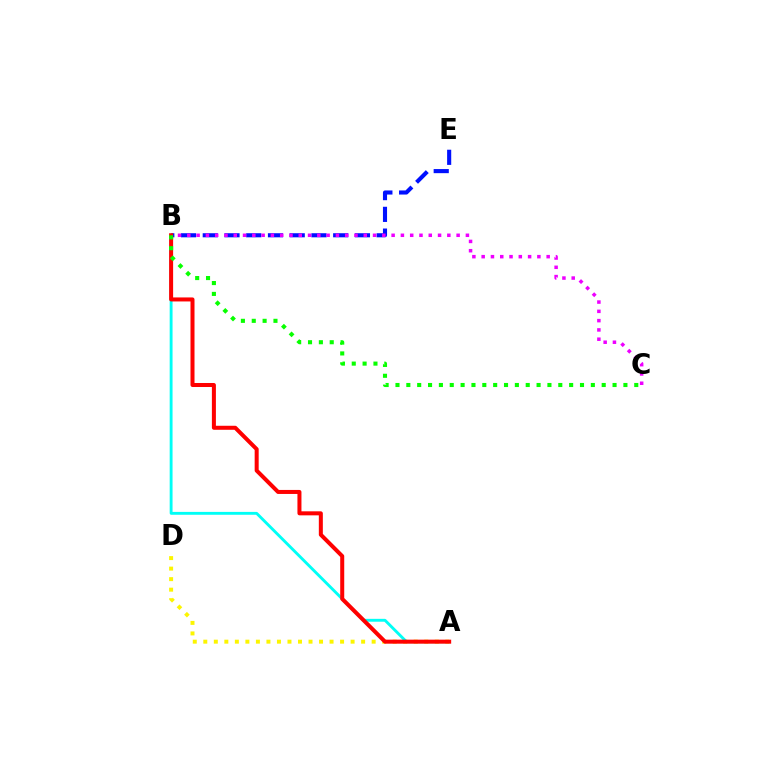{('B', 'E'): [{'color': '#0010ff', 'line_style': 'dashed', 'thickness': 2.95}], ('B', 'C'): [{'color': '#ee00ff', 'line_style': 'dotted', 'thickness': 2.52}, {'color': '#08ff00', 'line_style': 'dotted', 'thickness': 2.95}], ('A', 'D'): [{'color': '#fcf500', 'line_style': 'dotted', 'thickness': 2.86}], ('A', 'B'): [{'color': '#00fff6', 'line_style': 'solid', 'thickness': 2.07}, {'color': '#ff0000', 'line_style': 'solid', 'thickness': 2.89}]}